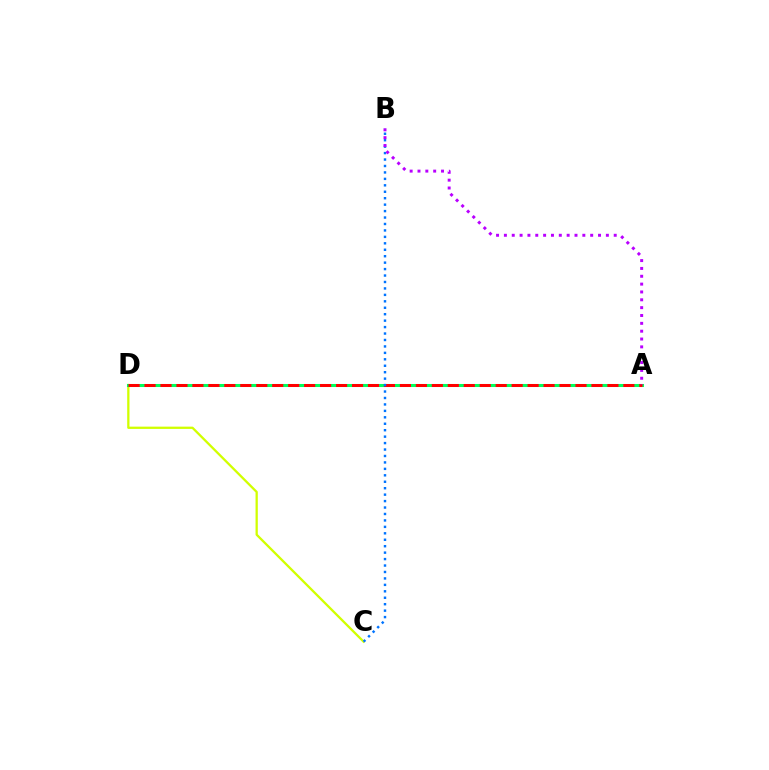{('C', 'D'): [{'color': '#d1ff00', 'line_style': 'solid', 'thickness': 1.64}], ('A', 'D'): [{'color': '#00ff5c', 'line_style': 'solid', 'thickness': 2.19}, {'color': '#ff0000', 'line_style': 'dashed', 'thickness': 2.17}], ('B', 'C'): [{'color': '#0074ff', 'line_style': 'dotted', 'thickness': 1.75}], ('A', 'B'): [{'color': '#b900ff', 'line_style': 'dotted', 'thickness': 2.13}]}